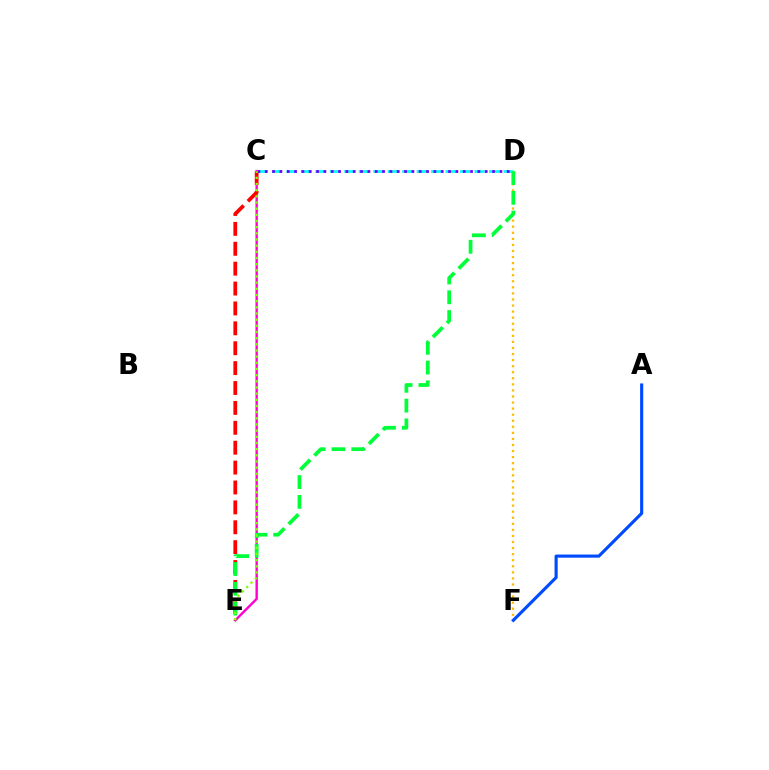{('D', 'F'): [{'color': '#ffbd00', 'line_style': 'dotted', 'thickness': 1.65}], ('C', 'E'): [{'color': '#ff00cf', 'line_style': 'solid', 'thickness': 1.73}, {'color': '#ff0000', 'line_style': 'dashed', 'thickness': 2.7}, {'color': '#84ff00', 'line_style': 'dotted', 'thickness': 1.68}], ('C', 'D'): [{'color': '#00fff6', 'line_style': 'dashed', 'thickness': 1.97}, {'color': '#7200ff', 'line_style': 'dotted', 'thickness': 1.99}], ('D', 'E'): [{'color': '#00ff39', 'line_style': 'dashed', 'thickness': 2.69}], ('A', 'F'): [{'color': '#004bff', 'line_style': 'solid', 'thickness': 2.25}]}